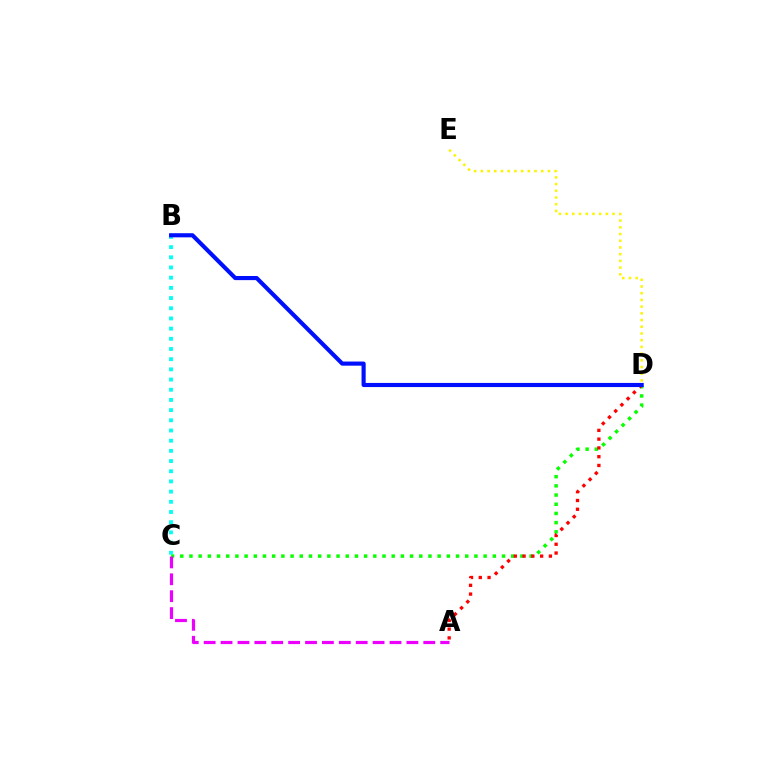{('D', 'E'): [{'color': '#fcf500', 'line_style': 'dotted', 'thickness': 1.82}], ('B', 'C'): [{'color': '#00fff6', 'line_style': 'dotted', 'thickness': 2.77}], ('C', 'D'): [{'color': '#08ff00', 'line_style': 'dotted', 'thickness': 2.5}], ('A', 'C'): [{'color': '#ee00ff', 'line_style': 'dashed', 'thickness': 2.3}], ('A', 'D'): [{'color': '#ff0000', 'line_style': 'dotted', 'thickness': 2.38}], ('B', 'D'): [{'color': '#0010ff', 'line_style': 'solid', 'thickness': 2.97}]}